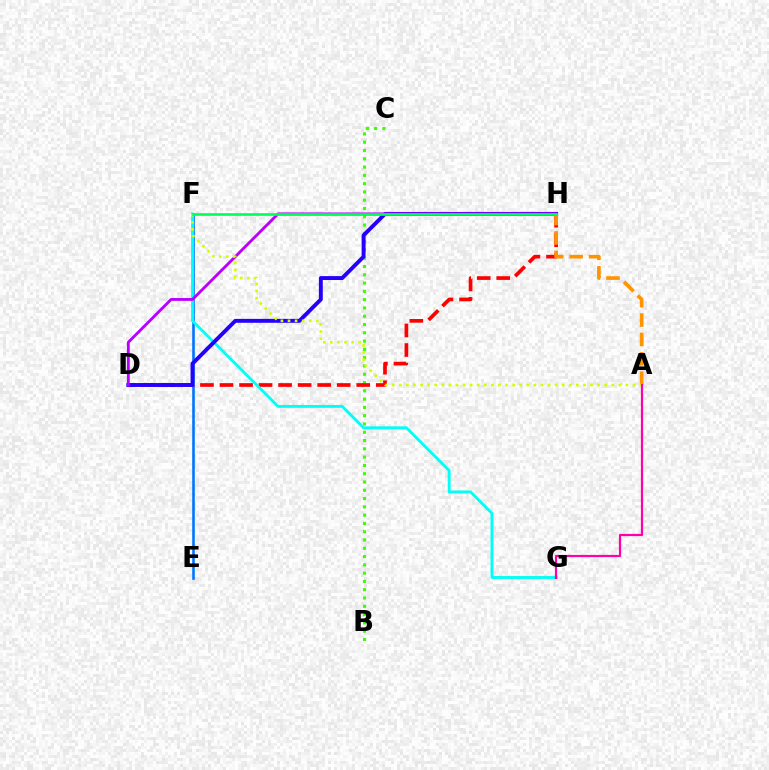{('B', 'C'): [{'color': '#3dff00', 'line_style': 'dotted', 'thickness': 2.25}], ('E', 'F'): [{'color': '#0074ff', 'line_style': 'solid', 'thickness': 1.86}], ('D', 'H'): [{'color': '#ff0000', 'line_style': 'dashed', 'thickness': 2.65}, {'color': '#2500ff', 'line_style': 'solid', 'thickness': 2.81}, {'color': '#b900ff', 'line_style': 'solid', 'thickness': 2.05}], ('F', 'G'): [{'color': '#00fff6', 'line_style': 'solid', 'thickness': 2.06}], ('A', 'H'): [{'color': '#ff9400', 'line_style': 'dashed', 'thickness': 2.63}], ('A', 'F'): [{'color': '#d1ff00', 'line_style': 'dotted', 'thickness': 1.92}], ('A', 'G'): [{'color': '#ff00ac', 'line_style': 'solid', 'thickness': 1.58}], ('F', 'H'): [{'color': '#00ff5c', 'line_style': 'solid', 'thickness': 1.91}]}